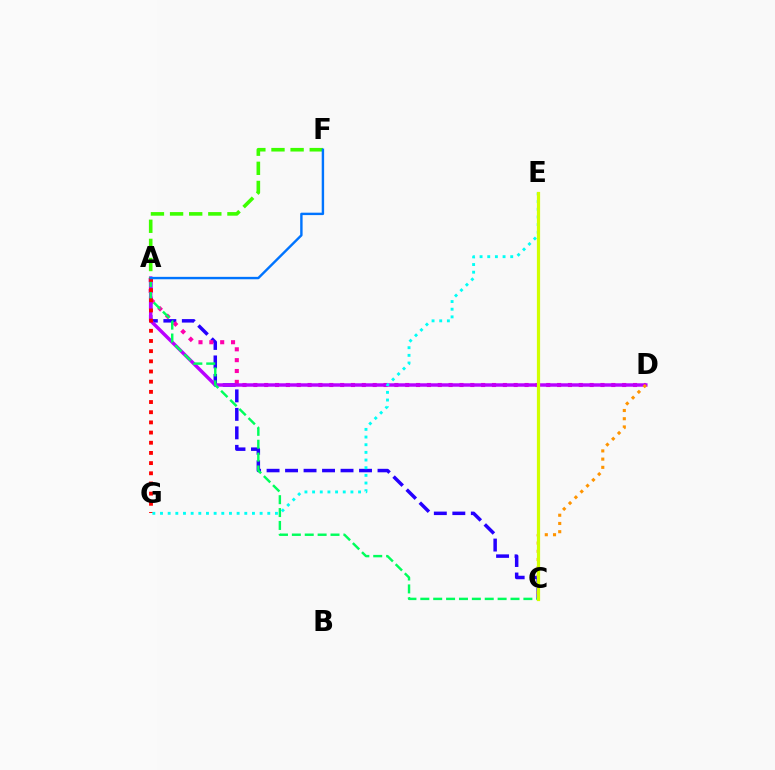{('A', 'C'): [{'color': '#2500ff', 'line_style': 'dashed', 'thickness': 2.51}, {'color': '#00ff5c', 'line_style': 'dashed', 'thickness': 1.75}], ('A', 'D'): [{'color': '#ff00ac', 'line_style': 'dotted', 'thickness': 2.95}, {'color': '#b900ff', 'line_style': 'solid', 'thickness': 2.47}], ('A', 'G'): [{'color': '#ff0000', 'line_style': 'dotted', 'thickness': 2.77}], ('C', 'D'): [{'color': '#ff9400', 'line_style': 'dotted', 'thickness': 2.23}], ('E', 'G'): [{'color': '#00fff6', 'line_style': 'dotted', 'thickness': 2.08}], ('A', 'F'): [{'color': '#3dff00', 'line_style': 'dashed', 'thickness': 2.6}, {'color': '#0074ff', 'line_style': 'solid', 'thickness': 1.74}], ('C', 'E'): [{'color': '#d1ff00', 'line_style': 'solid', 'thickness': 2.31}]}